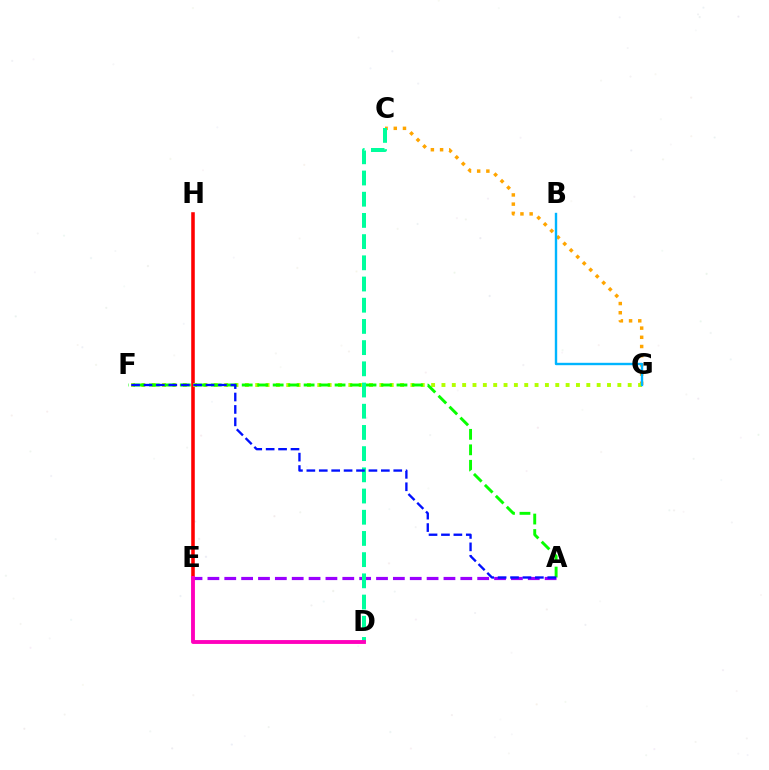{('C', 'G'): [{'color': '#ffa500', 'line_style': 'dotted', 'thickness': 2.5}], ('E', 'H'): [{'color': '#ff0000', 'line_style': 'solid', 'thickness': 2.56}], ('F', 'G'): [{'color': '#b3ff00', 'line_style': 'dotted', 'thickness': 2.81}], ('A', 'F'): [{'color': '#08ff00', 'line_style': 'dashed', 'thickness': 2.1}, {'color': '#0010ff', 'line_style': 'dashed', 'thickness': 1.69}], ('A', 'E'): [{'color': '#9b00ff', 'line_style': 'dashed', 'thickness': 2.29}], ('C', 'D'): [{'color': '#00ff9d', 'line_style': 'dashed', 'thickness': 2.88}], ('B', 'G'): [{'color': '#00b5ff', 'line_style': 'solid', 'thickness': 1.72}], ('D', 'E'): [{'color': '#ff00bd', 'line_style': 'solid', 'thickness': 2.78}]}